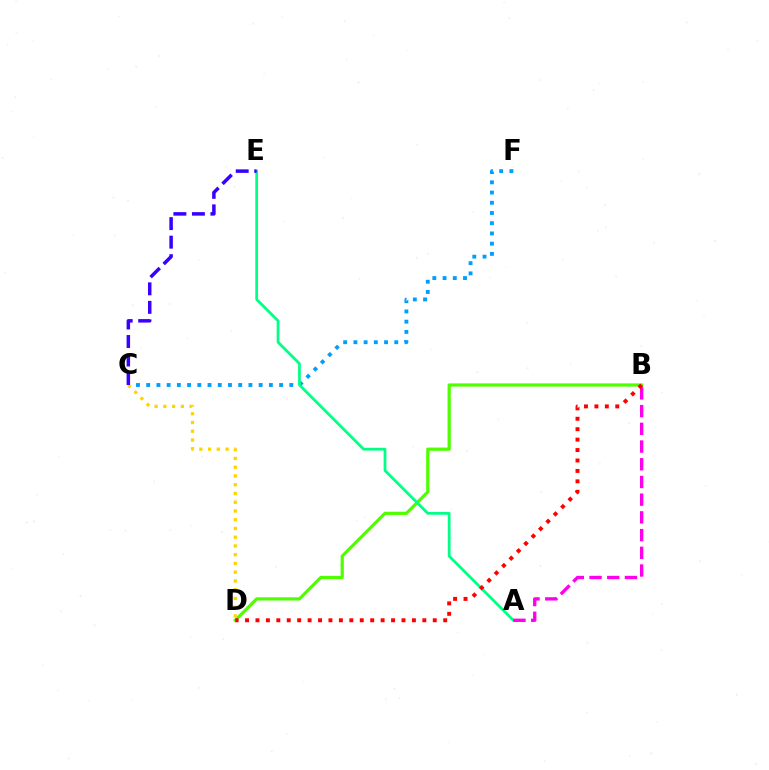{('C', 'F'): [{'color': '#009eff', 'line_style': 'dotted', 'thickness': 2.78}], ('B', 'D'): [{'color': '#4fff00', 'line_style': 'solid', 'thickness': 2.31}, {'color': '#ff0000', 'line_style': 'dotted', 'thickness': 2.83}], ('A', 'E'): [{'color': '#00ff86', 'line_style': 'solid', 'thickness': 1.98}], ('A', 'B'): [{'color': '#ff00ed', 'line_style': 'dashed', 'thickness': 2.41}], ('C', 'D'): [{'color': '#ffd500', 'line_style': 'dotted', 'thickness': 2.38}], ('C', 'E'): [{'color': '#3700ff', 'line_style': 'dashed', 'thickness': 2.52}]}